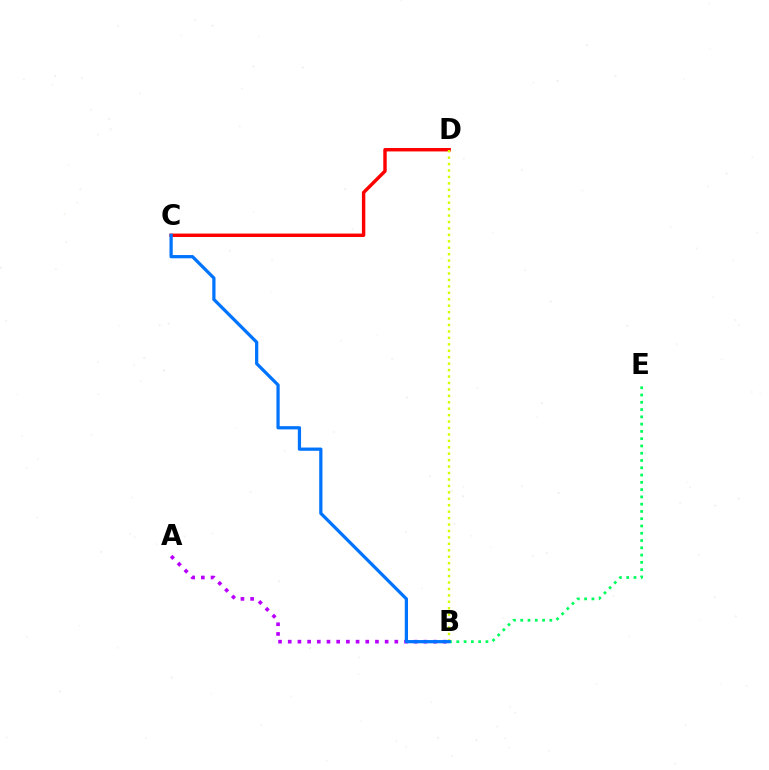{('C', 'D'): [{'color': '#ff0000', 'line_style': 'solid', 'thickness': 2.46}], ('B', 'E'): [{'color': '#00ff5c', 'line_style': 'dotted', 'thickness': 1.98}], ('A', 'B'): [{'color': '#b900ff', 'line_style': 'dotted', 'thickness': 2.63}], ('B', 'D'): [{'color': '#d1ff00', 'line_style': 'dotted', 'thickness': 1.75}], ('B', 'C'): [{'color': '#0074ff', 'line_style': 'solid', 'thickness': 2.33}]}